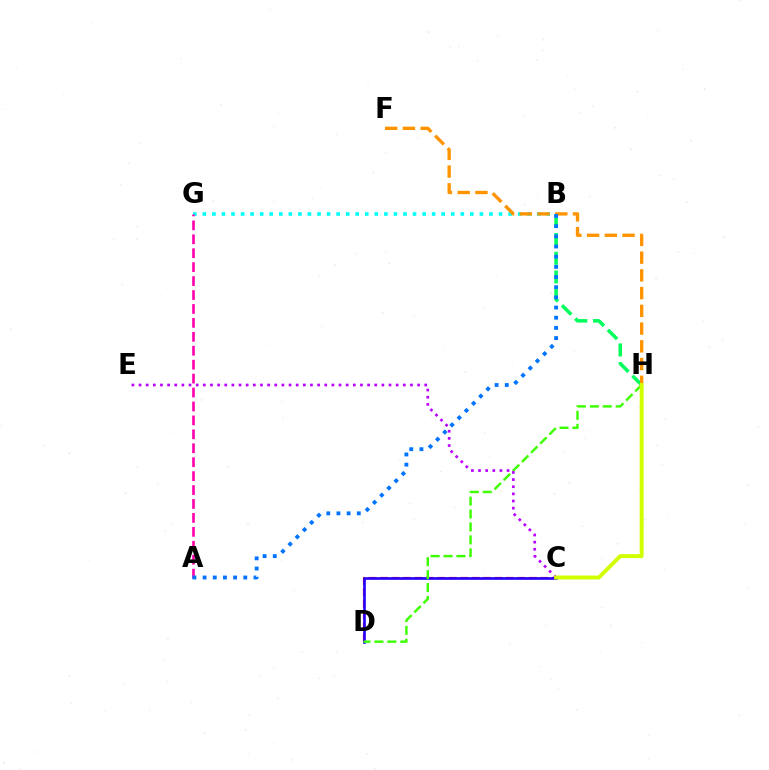{('C', 'D'): [{'color': '#ff0000', 'line_style': 'dashed', 'thickness': 1.55}, {'color': '#2500ff', 'line_style': 'solid', 'thickness': 1.9}], ('B', 'H'): [{'color': '#00ff5c', 'line_style': 'dashed', 'thickness': 2.54}], ('B', 'G'): [{'color': '#00fff6', 'line_style': 'dotted', 'thickness': 2.6}], ('F', 'H'): [{'color': '#ff9400', 'line_style': 'dashed', 'thickness': 2.41}], ('A', 'G'): [{'color': '#ff00ac', 'line_style': 'dashed', 'thickness': 1.89}], ('D', 'H'): [{'color': '#3dff00', 'line_style': 'dashed', 'thickness': 1.76}], ('C', 'E'): [{'color': '#b900ff', 'line_style': 'dotted', 'thickness': 1.94}], ('C', 'H'): [{'color': '#d1ff00', 'line_style': 'solid', 'thickness': 2.83}], ('A', 'B'): [{'color': '#0074ff', 'line_style': 'dotted', 'thickness': 2.76}]}